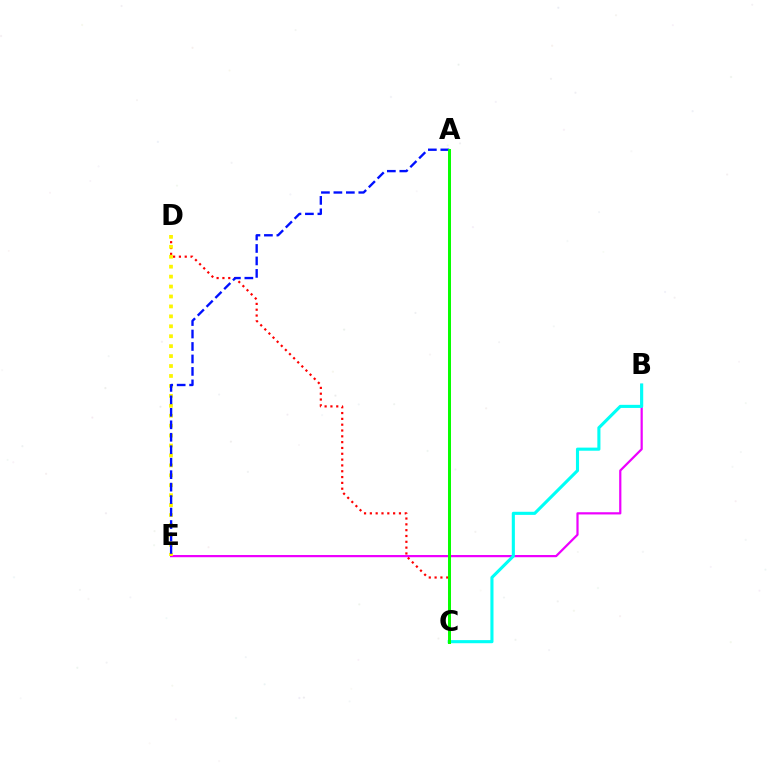{('B', 'E'): [{'color': '#ee00ff', 'line_style': 'solid', 'thickness': 1.6}], ('C', 'D'): [{'color': '#ff0000', 'line_style': 'dotted', 'thickness': 1.58}], ('D', 'E'): [{'color': '#fcf500', 'line_style': 'dotted', 'thickness': 2.7}], ('B', 'C'): [{'color': '#00fff6', 'line_style': 'solid', 'thickness': 2.23}], ('A', 'E'): [{'color': '#0010ff', 'line_style': 'dashed', 'thickness': 1.69}], ('A', 'C'): [{'color': '#08ff00', 'line_style': 'solid', 'thickness': 2.15}]}